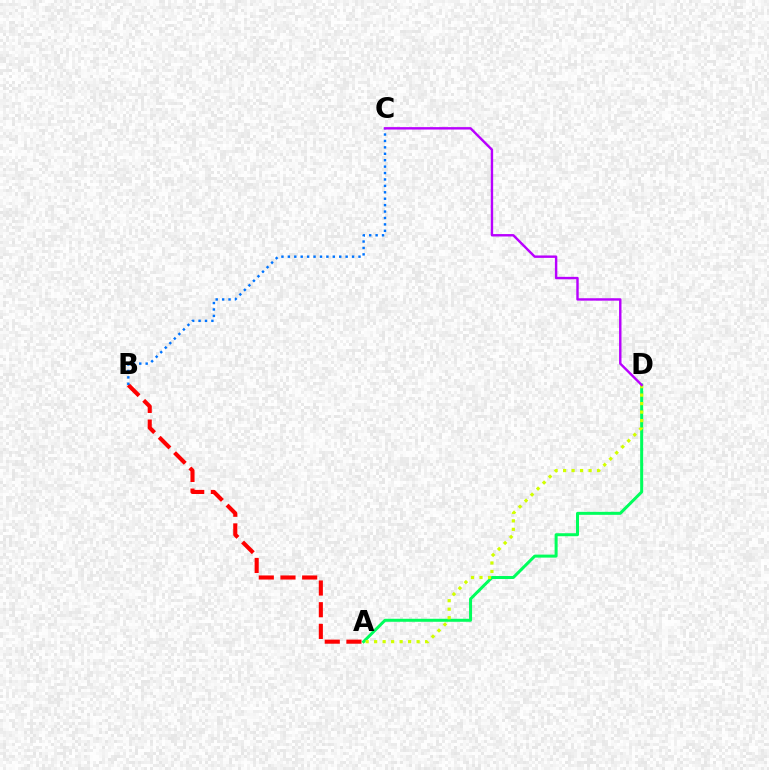{('A', 'D'): [{'color': '#00ff5c', 'line_style': 'solid', 'thickness': 2.16}, {'color': '#d1ff00', 'line_style': 'dotted', 'thickness': 2.31}], ('A', 'B'): [{'color': '#ff0000', 'line_style': 'dashed', 'thickness': 2.95}], ('B', 'C'): [{'color': '#0074ff', 'line_style': 'dotted', 'thickness': 1.74}], ('C', 'D'): [{'color': '#b900ff', 'line_style': 'solid', 'thickness': 1.74}]}